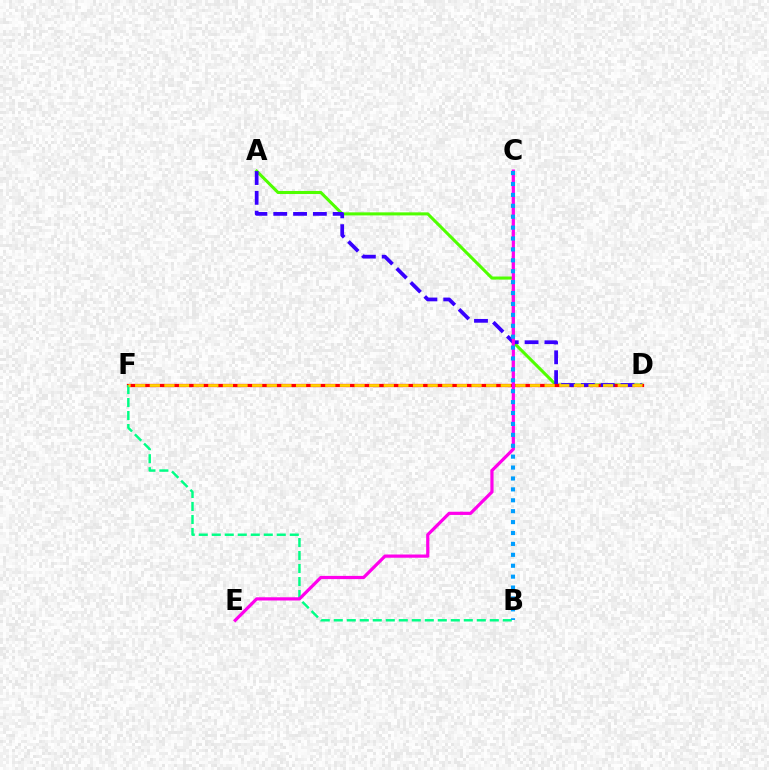{('A', 'D'): [{'color': '#4fff00', 'line_style': 'solid', 'thickness': 2.2}, {'color': '#3700ff', 'line_style': 'dashed', 'thickness': 2.69}], ('D', 'F'): [{'color': '#ff0000', 'line_style': 'solid', 'thickness': 2.34}, {'color': '#ffd500', 'line_style': 'dashed', 'thickness': 1.99}], ('B', 'F'): [{'color': '#00ff86', 'line_style': 'dashed', 'thickness': 1.77}], ('C', 'E'): [{'color': '#ff00ed', 'line_style': 'solid', 'thickness': 2.31}], ('B', 'C'): [{'color': '#009eff', 'line_style': 'dotted', 'thickness': 2.96}]}